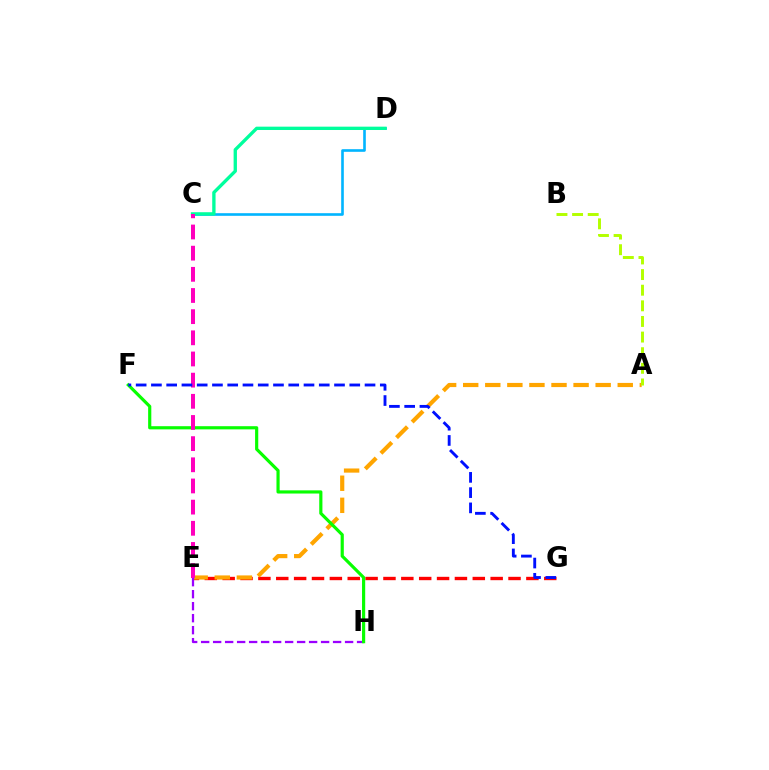{('E', 'G'): [{'color': '#ff0000', 'line_style': 'dashed', 'thickness': 2.43}], ('A', 'E'): [{'color': '#ffa500', 'line_style': 'dashed', 'thickness': 3.0}], ('C', 'D'): [{'color': '#00b5ff', 'line_style': 'solid', 'thickness': 1.89}, {'color': '#00ff9d', 'line_style': 'solid', 'thickness': 2.4}], ('E', 'H'): [{'color': '#9b00ff', 'line_style': 'dashed', 'thickness': 1.63}], ('F', 'H'): [{'color': '#08ff00', 'line_style': 'solid', 'thickness': 2.28}], ('C', 'E'): [{'color': '#ff00bd', 'line_style': 'dashed', 'thickness': 2.88}], ('A', 'B'): [{'color': '#b3ff00', 'line_style': 'dashed', 'thickness': 2.12}], ('F', 'G'): [{'color': '#0010ff', 'line_style': 'dashed', 'thickness': 2.07}]}